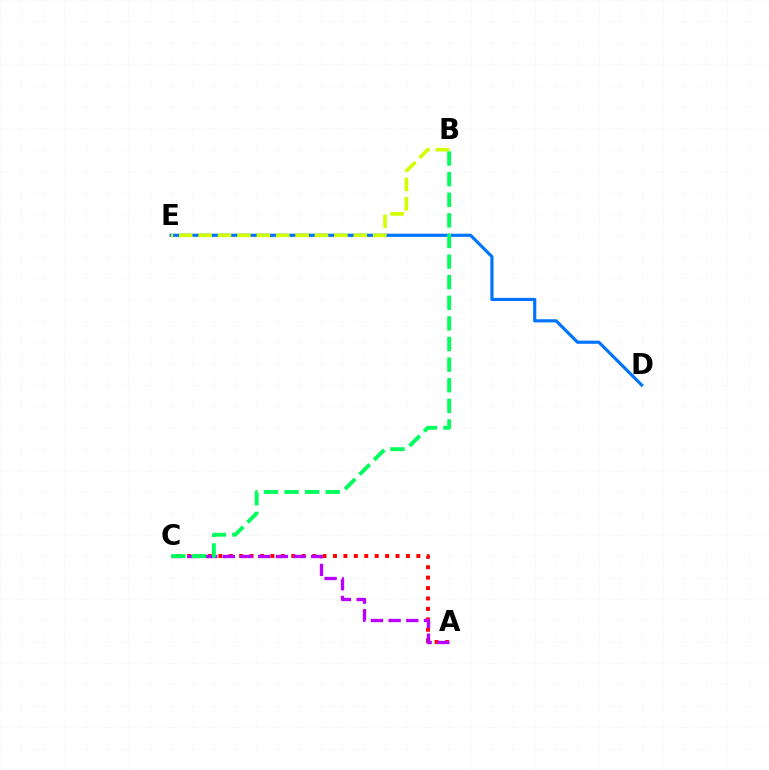{('D', 'E'): [{'color': '#0074ff', 'line_style': 'solid', 'thickness': 2.28}], ('A', 'C'): [{'color': '#ff0000', 'line_style': 'dotted', 'thickness': 2.83}, {'color': '#b900ff', 'line_style': 'dashed', 'thickness': 2.4}], ('B', 'E'): [{'color': '#d1ff00', 'line_style': 'dashed', 'thickness': 2.63}], ('B', 'C'): [{'color': '#00ff5c', 'line_style': 'dashed', 'thickness': 2.8}]}